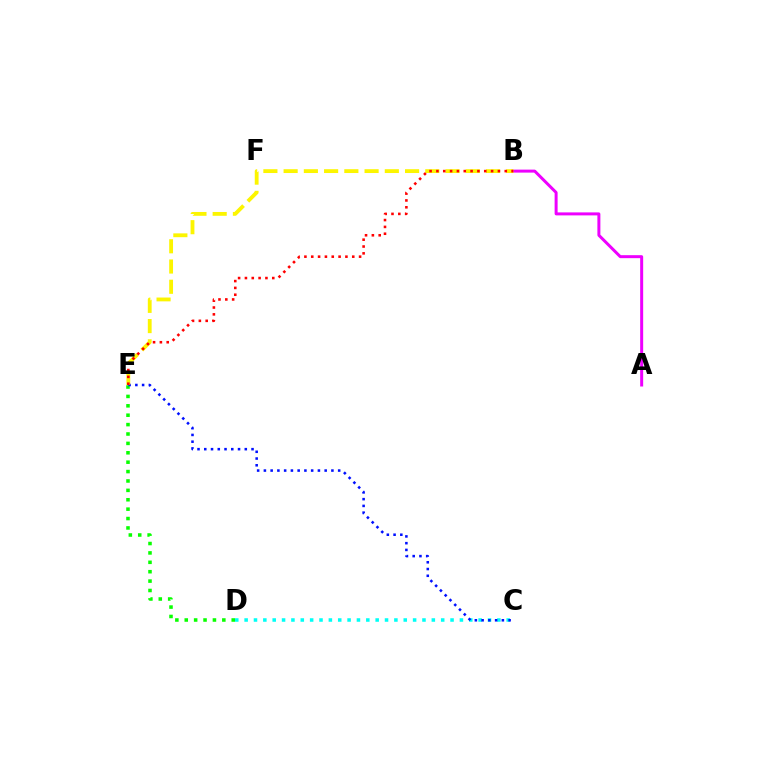{('D', 'E'): [{'color': '#08ff00', 'line_style': 'dotted', 'thickness': 2.55}], ('C', 'D'): [{'color': '#00fff6', 'line_style': 'dotted', 'thickness': 2.54}], ('A', 'B'): [{'color': '#ee00ff', 'line_style': 'solid', 'thickness': 2.15}], ('C', 'E'): [{'color': '#0010ff', 'line_style': 'dotted', 'thickness': 1.83}], ('B', 'E'): [{'color': '#fcf500', 'line_style': 'dashed', 'thickness': 2.75}, {'color': '#ff0000', 'line_style': 'dotted', 'thickness': 1.86}]}